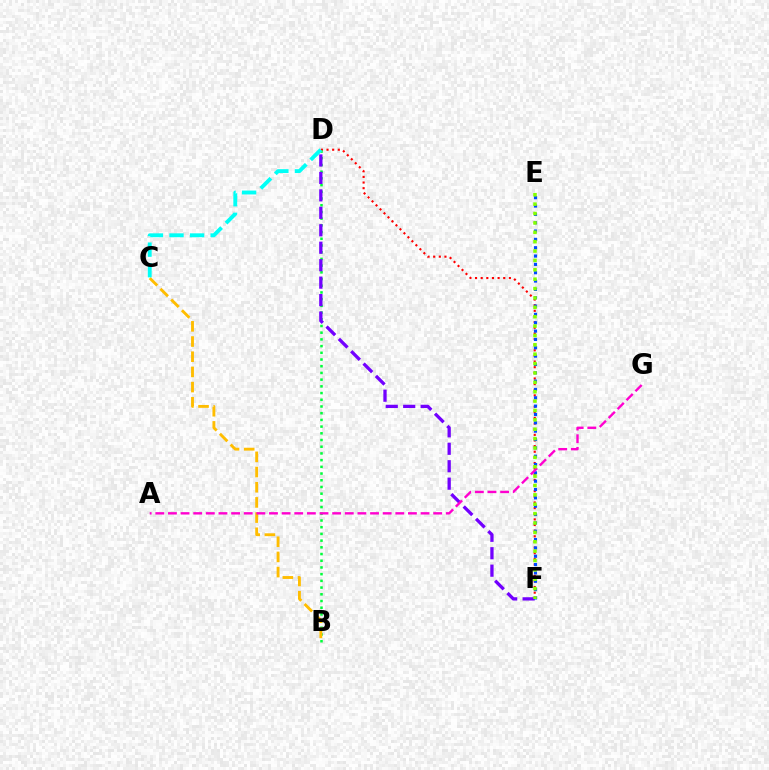{('D', 'F'): [{'color': '#ff0000', 'line_style': 'dotted', 'thickness': 1.53}, {'color': '#7200ff', 'line_style': 'dashed', 'thickness': 2.37}], ('B', 'D'): [{'color': '#00ff39', 'line_style': 'dotted', 'thickness': 1.82}], ('B', 'C'): [{'color': '#ffbd00', 'line_style': 'dashed', 'thickness': 2.06}], ('E', 'F'): [{'color': '#004bff', 'line_style': 'dotted', 'thickness': 2.27}, {'color': '#84ff00', 'line_style': 'dotted', 'thickness': 2.55}], ('A', 'G'): [{'color': '#ff00cf', 'line_style': 'dashed', 'thickness': 1.72}], ('C', 'D'): [{'color': '#00fff6', 'line_style': 'dashed', 'thickness': 2.79}]}